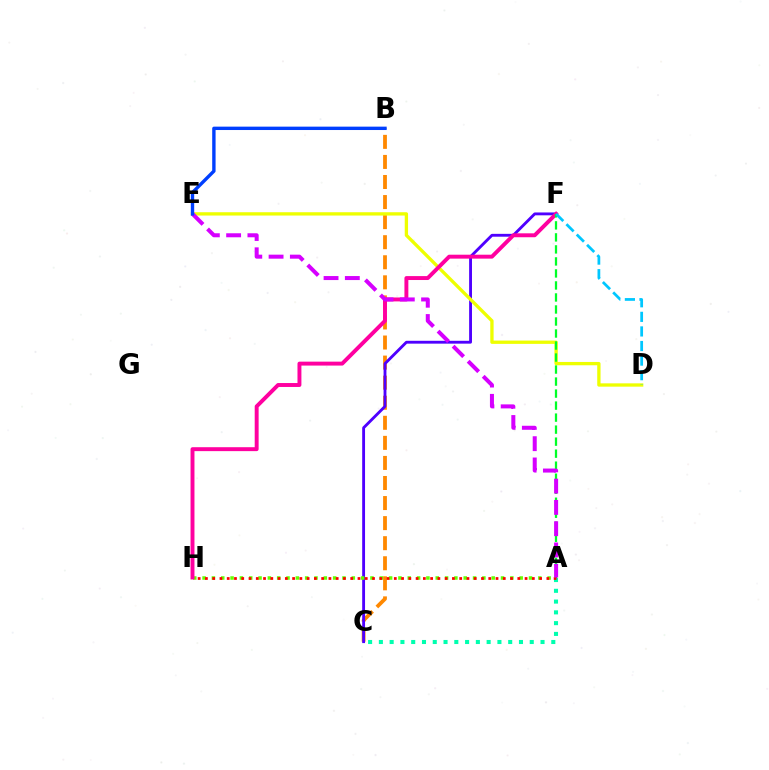{('B', 'C'): [{'color': '#ff8800', 'line_style': 'dashed', 'thickness': 2.73}], ('C', 'F'): [{'color': '#4f00ff', 'line_style': 'solid', 'thickness': 2.05}], ('D', 'E'): [{'color': '#eeff00', 'line_style': 'solid', 'thickness': 2.39}], ('A', 'C'): [{'color': '#00ffaf', 'line_style': 'dotted', 'thickness': 2.93}], ('A', 'H'): [{'color': '#66ff00', 'line_style': 'dotted', 'thickness': 2.53}, {'color': '#ff0000', 'line_style': 'dotted', 'thickness': 1.97}], ('F', 'H'): [{'color': '#ff00a0', 'line_style': 'solid', 'thickness': 2.83}], ('A', 'F'): [{'color': '#00ff27', 'line_style': 'dashed', 'thickness': 1.63}], ('A', 'E'): [{'color': '#d600ff', 'line_style': 'dashed', 'thickness': 2.89}], ('B', 'E'): [{'color': '#003fff', 'line_style': 'solid', 'thickness': 2.43}], ('D', 'F'): [{'color': '#00c7ff', 'line_style': 'dashed', 'thickness': 1.98}]}